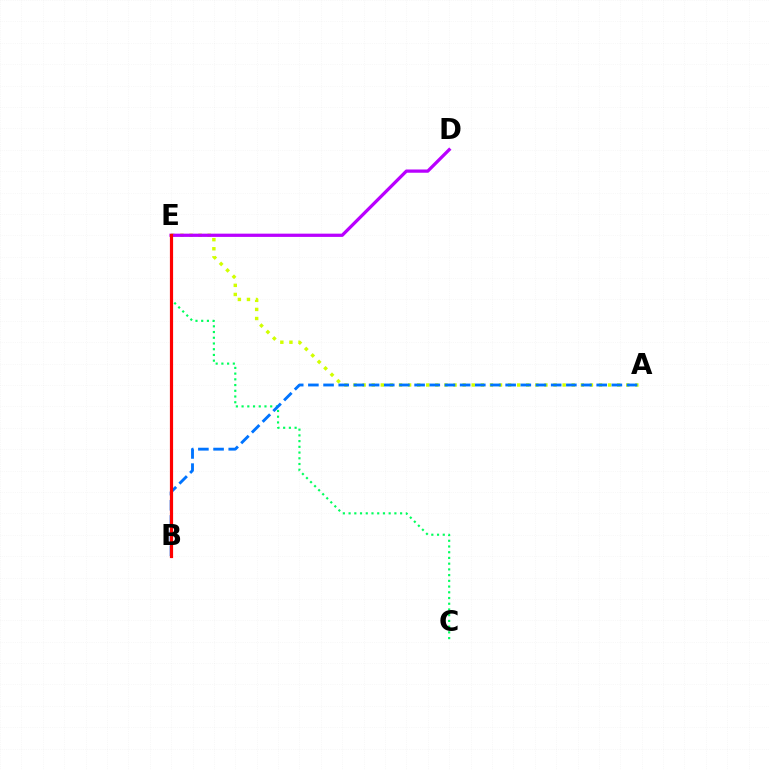{('C', 'E'): [{'color': '#00ff5c', 'line_style': 'dotted', 'thickness': 1.56}], ('A', 'E'): [{'color': '#d1ff00', 'line_style': 'dotted', 'thickness': 2.47}], ('D', 'E'): [{'color': '#b900ff', 'line_style': 'solid', 'thickness': 2.34}], ('A', 'B'): [{'color': '#0074ff', 'line_style': 'dashed', 'thickness': 2.06}], ('B', 'E'): [{'color': '#ff0000', 'line_style': 'solid', 'thickness': 2.29}]}